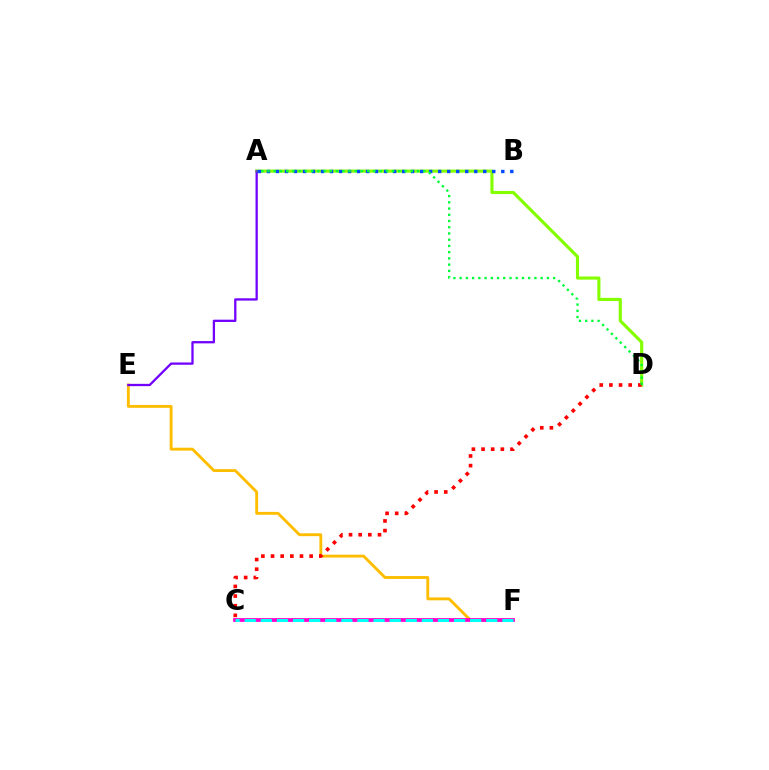{('E', 'F'): [{'color': '#ffbd00', 'line_style': 'solid', 'thickness': 2.07}], ('A', 'D'): [{'color': '#84ff00', 'line_style': 'solid', 'thickness': 2.26}, {'color': '#00ff39', 'line_style': 'dotted', 'thickness': 1.69}], ('C', 'F'): [{'color': '#ff00cf', 'line_style': 'solid', 'thickness': 2.72}, {'color': '#00fff6', 'line_style': 'dashed', 'thickness': 2.19}], ('A', 'E'): [{'color': '#7200ff', 'line_style': 'solid', 'thickness': 1.65}], ('A', 'B'): [{'color': '#004bff', 'line_style': 'dotted', 'thickness': 2.45}], ('C', 'D'): [{'color': '#ff0000', 'line_style': 'dotted', 'thickness': 2.62}]}